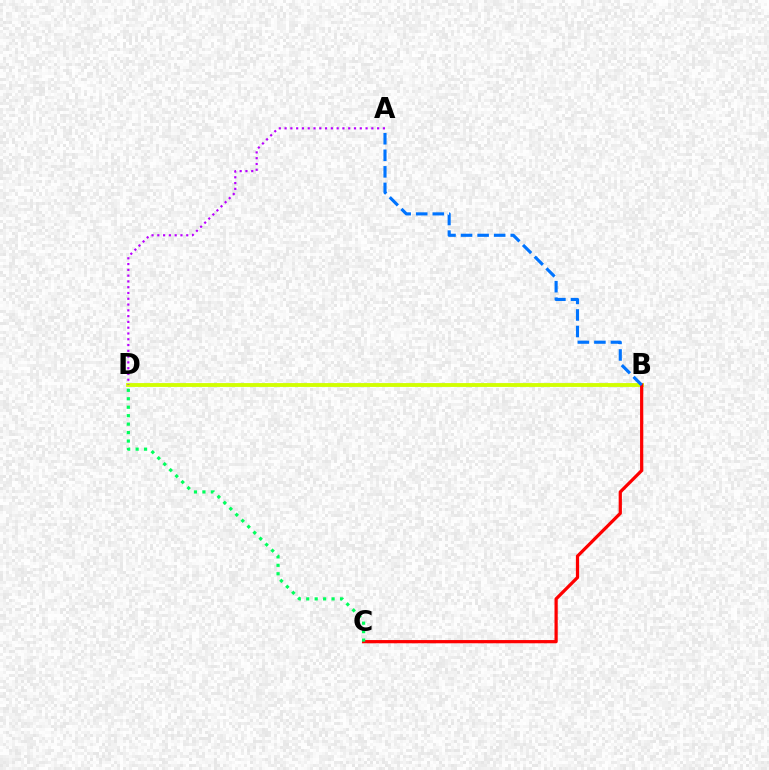{('B', 'D'): [{'color': '#d1ff00', 'line_style': 'solid', 'thickness': 2.77}], ('B', 'C'): [{'color': '#ff0000', 'line_style': 'solid', 'thickness': 2.33}], ('C', 'D'): [{'color': '#00ff5c', 'line_style': 'dotted', 'thickness': 2.3}], ('A', 'B'): [{'color': '#0074ff', 'line_style': 'dashed', 'thickness': 2.25}], ('A', 'D'): [{'color': '#b900ff', 'line_style': 'dotted', 'thickness': 1.57}]}